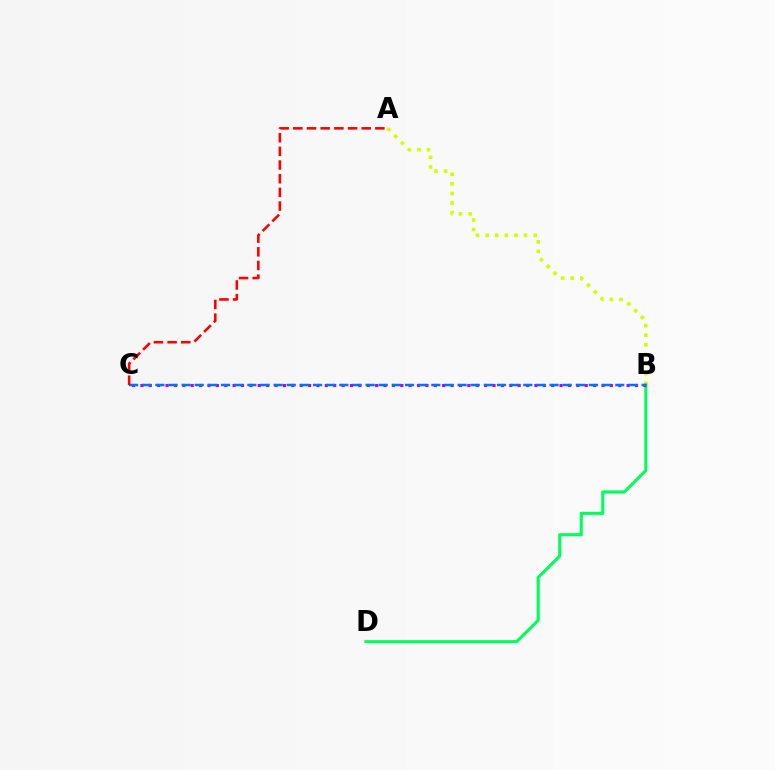{('A', 'B'): [{'color': '#d1ff00', 'line_style': 'dotted', 'thickness': 2.61}], ('B', 'D'): [{'color': '#00ff5c', 'line_style': 'solid', 'thickness': 2.22}], ('B', 'C'): [{'color': '#b900ff', 'line_style': 'dotted', 'thickness': 2.28}, {'color': '#0074ff', 'line_style': 'dashed', 'thickness': 1.79}], ('A', 'C'): [{'color': '#ff0000', 'line_style': 'dashed', 'thickness': 1.86}]}